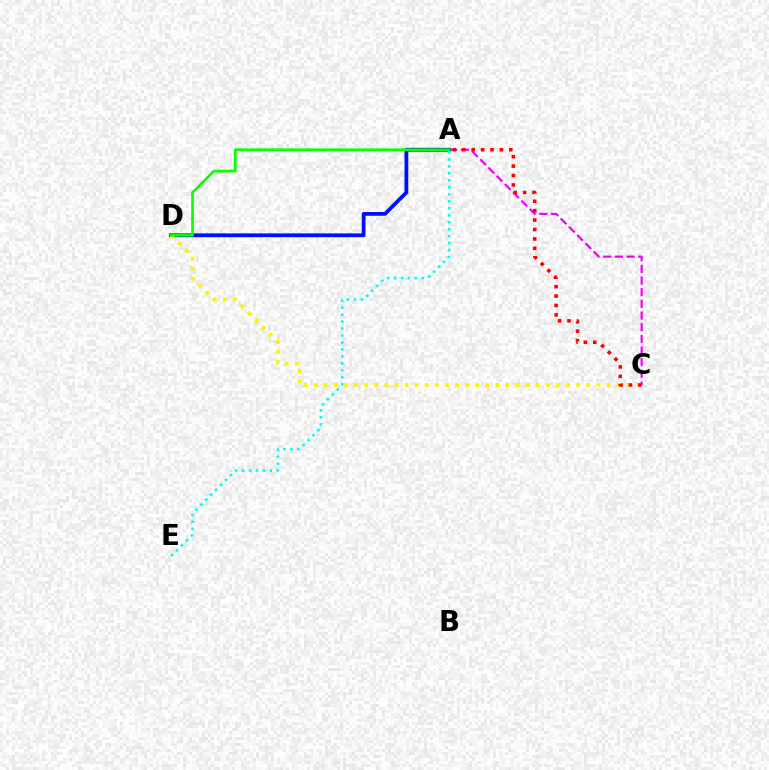{('A', 'C'): [{'color': '#ee00ff', 'line_style': 'dashed', 'thickness': 1.58}, {'color': '#ff0000', 'line_style': 'dotted', 'thickness': 2.56}], ('A', 'D'): [{'color': '#0010ff', 'line_style': 'solid', 'thickness': 2.72}, {'color': '#08ff00', 'line_style': 'solid', 'thickness': 1.89}], ('C', 'D'): [{'color': '#fcf500', 'line_style': 'dotted', 'thickness': 2.74}], ('A', 'E'): [{'color': '#00fff6', 'line_style': 'dotted', 'thickness': 1.89}]}